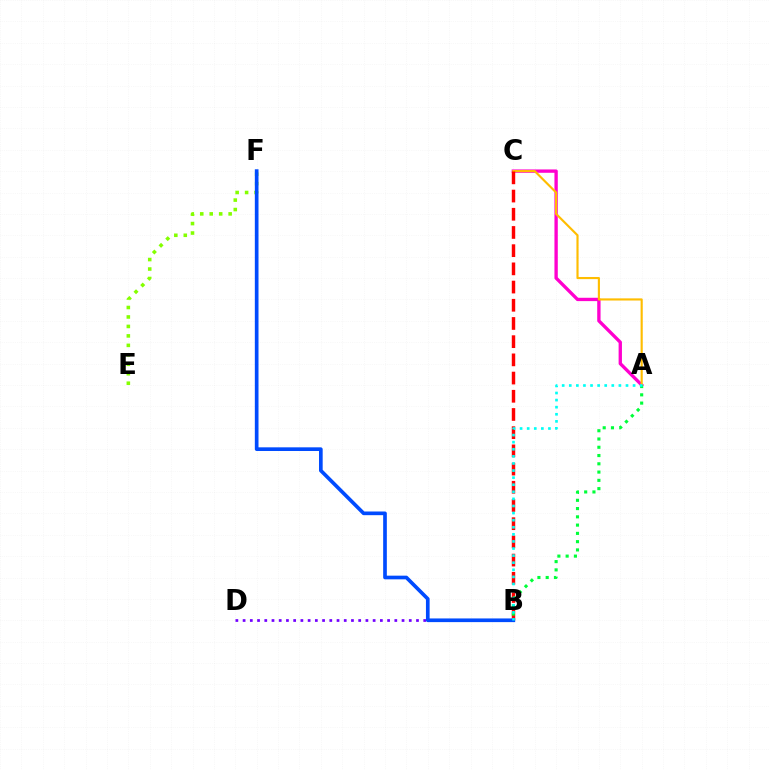{('A', 'C'): [{'color': '#ff00cf', 'line_style': 'solid', 'thickness': 2.4}, {'color': '#ffbd00', 'line_style': 'solid', 'thickness': 1.55}], ('B', 'C'): [{'color': '#ff0000', 'line_style': 'dashed', 'thickness': 2.47}], ('A', 'B'): [{'color': '#00ff39', 'line_style': 'dotted', 'thickness': 2.25}, {'color': '#00fff6', 'line_style': 'dotted', 'thickness': 1.93}], ('E', 'F'): [{'color': '#84ff00', 'line_style': 'dotted', 'thickness': 2.57}], ('B', 'D'): [{'color': '#7200ff', 'line_style': 'dotted', 'thickness': 1.96}], ('B', 'F'): [{'color': '#004bff', 'line_style': 'solid', 'thickness': 2.65}]}